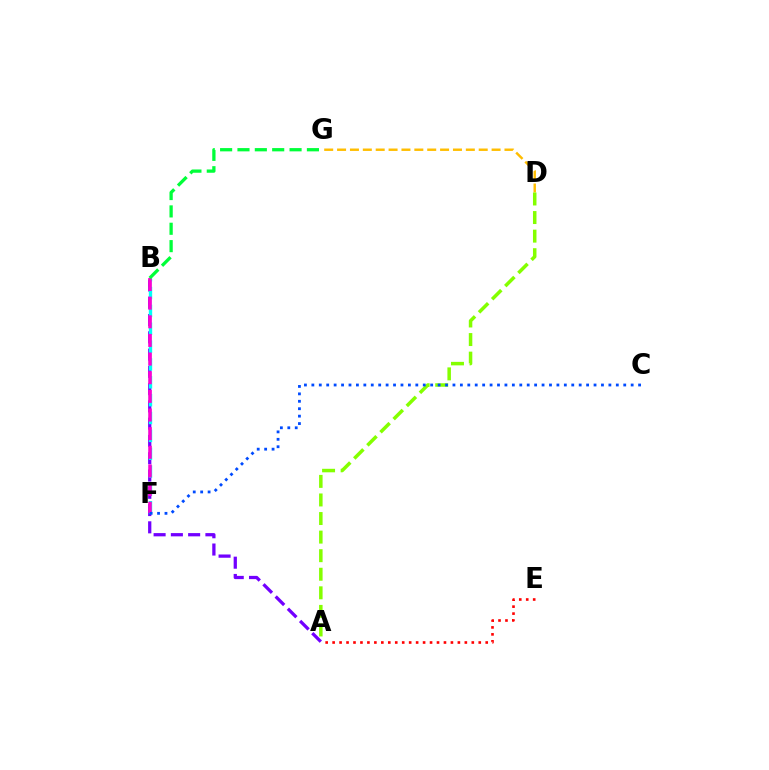{('D', 'G'): [{'color': '#ffbd00', 'line_style': 'dashed', 'thickness': 1.75}], ('A', 'D'): [{'color': '#84ff00', 'line_style': 'dashed', 'thickness': 2.52}], ('A', 'E'): [{'color': '#ff0000', 'line_style': 'dotted', 'thickness': 1.89}], ('A', 'B'): [{'color': '#7200ff', 'line_style': 'dashed', 'thickness': 2.35}], ('B', 'F'): [{'color': '#00fff6', 'line_style': 'dashed', 'thickness': 2.43}, {'color': '#ff00cf', 'line_style': 'dashed', 'thickness': 2.53}], ('B', 'G'): [{'color': '#00ff39', 'line_style': 'dashed', 'thickness': 2.36}], ('C', 'F'): [{'color': '#004bff', 'line_style': 'dotted', 'thickness': 2.02}]}